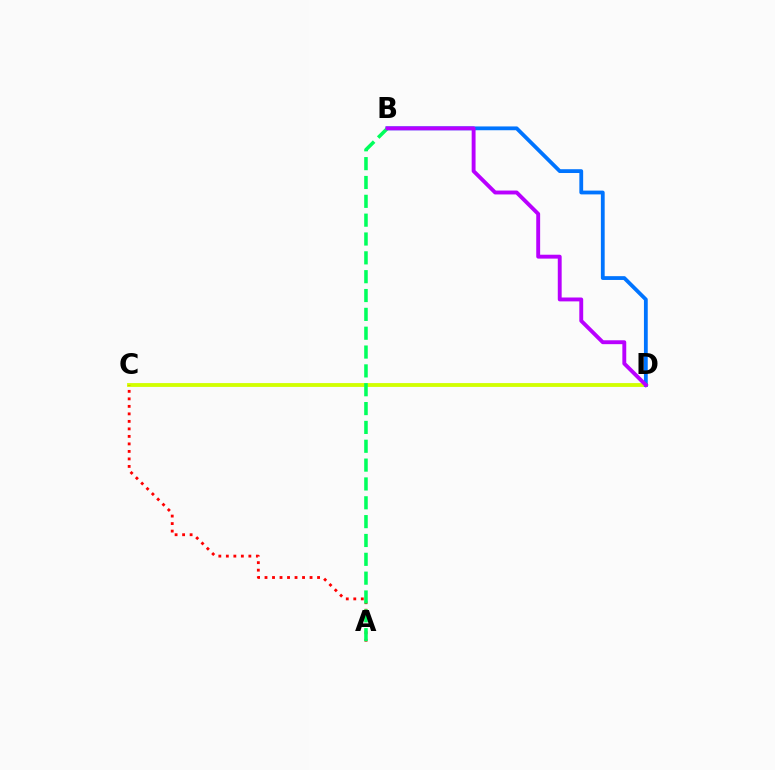{('C', 'D'): [{'color': '#d1ff00', 'line_style': 'solid', 'thickness': 2.75}], ('A', 'C'): [{'color': '#ff0000', 'line_style': 'dotted', 'thickness': 2.04}], ('B', 'D'): [{'color': '#0074ff', 'line_style': 'solid', 'thickness': 2.74}, {'color': '#b900ff', 'line_style': 'solid', 'thickness': 2.8}], ('A', 'B'): [{'color': '#00ff5c', 'line_style': 'dashed', 'thickness': 2.56}]}